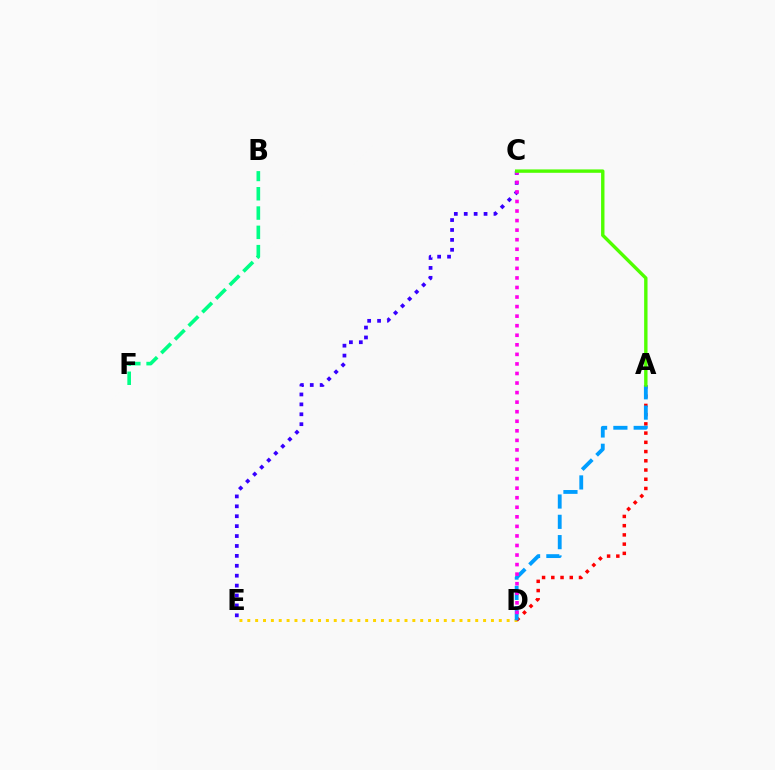{('B', 'F'): [{'color': '#00ff86', 'line_style': 'dashed', 'thickness': 2.62}], ('D', 'E'): [{'color': '#ffd500', 'line_style': 'dotted', 'thickness': 2.14}], ('A', 'D'): [{'color': '#ff0000', 'line_style': 'dotted', 'thickness': 2.51}, {'color': '#009eff', 'line_style': 'dashed', 'thickness': 2.76}], ('C', 'E'): [{'color': '#3700ff', 'line_style': 'dotted', 'thickness': 2.69}], ('C', 'D'): [{'color': '#ff00ed', 'line_style': 'dotted', 'thickness': 2.6}], ('A', 'C'): [{'color': '#4fff00', 'line_style': 'solid', 'thickness': 2.44}]}